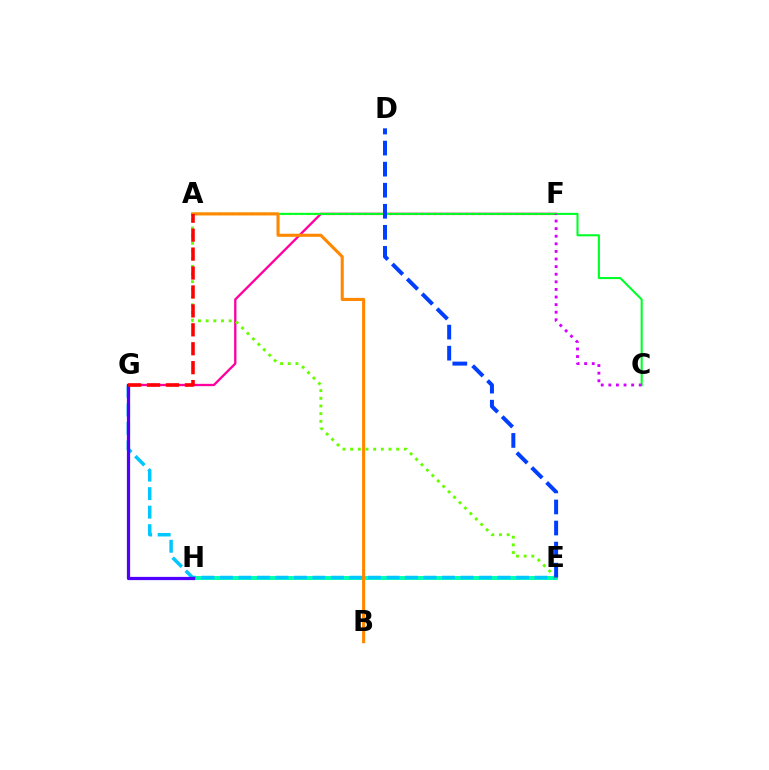{('A', 'F'): [{'color': '#eeff00', 'line_style': 'dotted', 'thickness': 1.72}], ('E', 'H'): [{'color': '#00ffaf', 'line_style': 'solid', 'thickness': 2.83}], ('E', 'G'): [{'color': '#00c7ff', 'line_style': 'dashed', 'thickness': 2.51}], ('F', 'G'): [{'color': '#ff00a0', 'line_style': 'solid', 'thickness': 1.67}], ('A', 'C'): [{'color': '#00ff27', 'line_style': 'solid', 'thickness': 1.5}], ('A', 'E'): [{'color': '#66ff00', 'line_style': 'dotted', 'thickness': 2.09}], ('A', 'B'): [{'color': '#ff8800', 'line_style': 'solid', 'thickness': 2.22}], ('G', 'H'): [{'color': '#4f00ff', 'line_style': 'solid', 'thickness': 2.32}], ('D', 'E'): [{'color': '#003fff', 'line_style': 'dashed', 'thickness': 2.86}], ('A', 'G'): [{'color': '#ff0000', 'line_style': 'dashed', 'thickness': 2.57}], ('C', 'F'): [{'color': '#d600ff', 'line_style': 'dotted', 'thickness': 2.06}]}